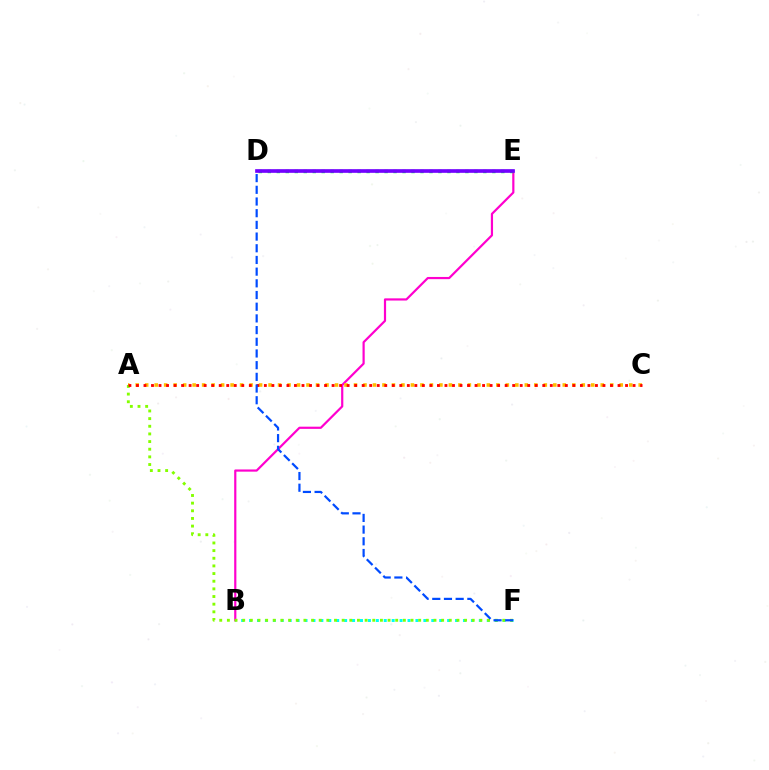{('B', 'E'): [{'color': '#ff00cf', 'line_style': 'solid', 'thickness': 1.58}], ('B', 'F'): [{'color': '#00fff6', 'line_style': 'dotted', 'thickness': 2.15}], ('A', 'C'): [{'color': '#ffbd00', 'line_style': 'dotted', 'thickness': 2.58}, {'color': '#ff0000', 'line_style': 'dotted', 'thickness': 2.04}], ('A', 'F'): [{'color': '#84ff00', 'line_style': 'dotted', 'thickness': 2.08}], ('D', 'E'): [{'color': '#00ff39', 'line_style': 'dotted', 'thickness': 2.44}, {'color': '#7200ff', 'line_style': 'solid', 'thickness': 2.64}], ('D', 'F'): [{'color': '#004bff', 'line_style': 'dashed', 'thickness': 1.59}]}